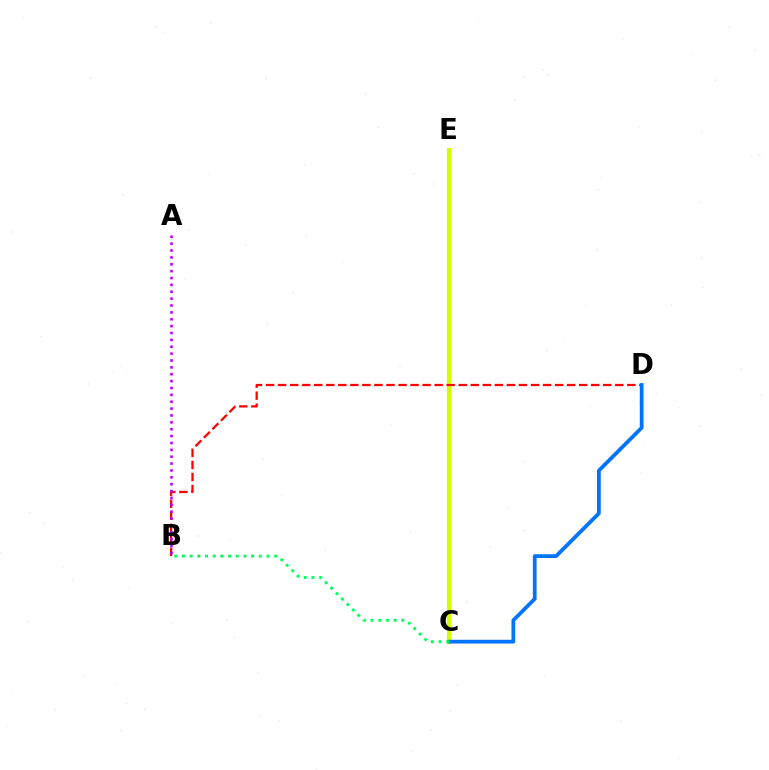{('C', 'E'): [{'color': '#d1ff00', 'line_style': 'solid', 'thickness': 2.97}], ('B', 'D'): [{'color': '#ff0000', 'line_style': 'dashed', 'thickness': 1.64}], ('C', 'D'): [{'color': '#0074ff', 'line_style': 'solid', 'thickness': 2.7}], ('B', 'C'): [{'color': '#00ff5c', 'line_style': 'dotted', 'thickness': 2.09}], ('A', 'B'): [{'color': '#b900ff', 'line_style': 'dotted', 'thickness': 1.87}]}